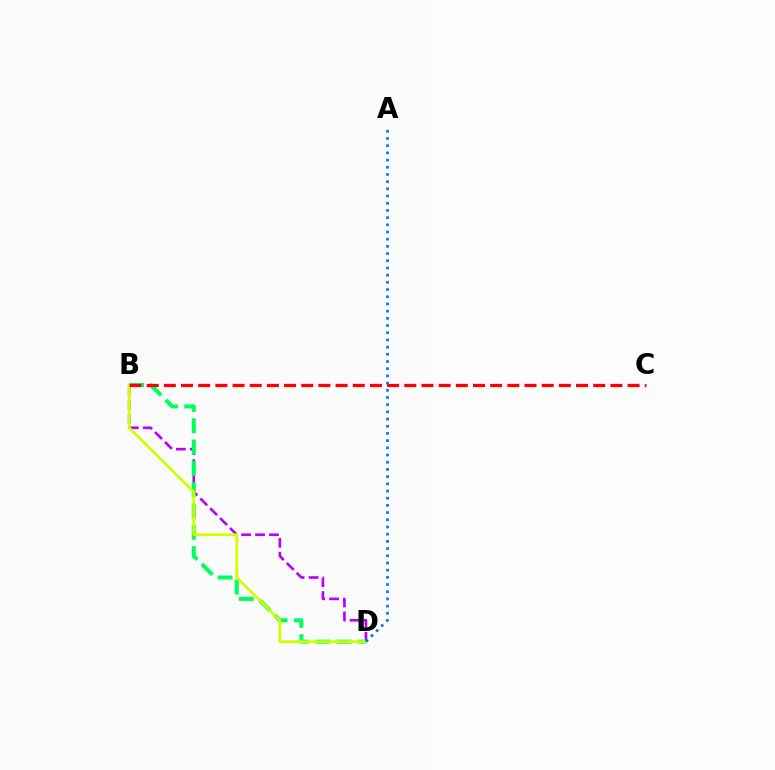{('B', 'D'): [{'color': '#b900ff', 'line_style': 'dashed', 'thickness': 1.9}, {'color': '#00ff5c', 'line_style': 'dashed', 'thickness': 2.9}, {'color': '#d1ff00', 'line_style': 'solid', 'thickness': 1.99}], ('A', 'D'): [{'color': '#0074ff', 'line_style': 'dotted', 'thickness': 1.95}], ('B', 'C'): [{'color': '#ff0000', 'line_style': 'dashed', 'thickness': 2.33}]}